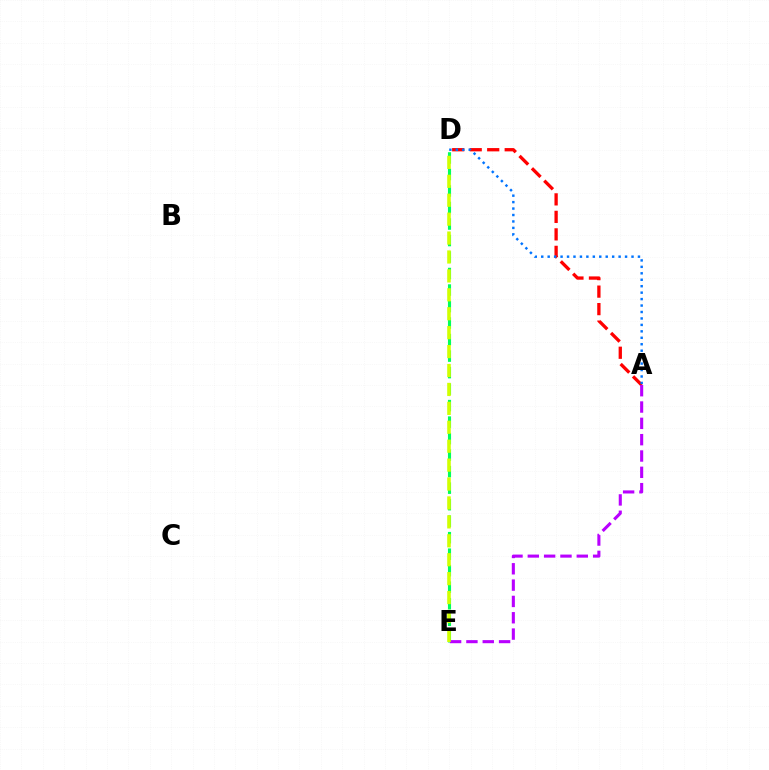{('A', 'D'): [{'color': '#ff0000', 'line_style': 'dashed', 'thickness': 2.38}, {'color': '#0074ff', 'line_style': 'dotted', 'thickness': 1.75}], ('D', 'E'): [{'color': '#00ff5c', 'line_style': 'dashed', 'thickness': 2.24}, {'color': '#d1ff00', 'line_style': 'dashed', 'thickness': 2.57}], ('A', 'E'): [{'color': '#b900ff', 'line_style': 'dashed', 'thickness': 2.22}]}